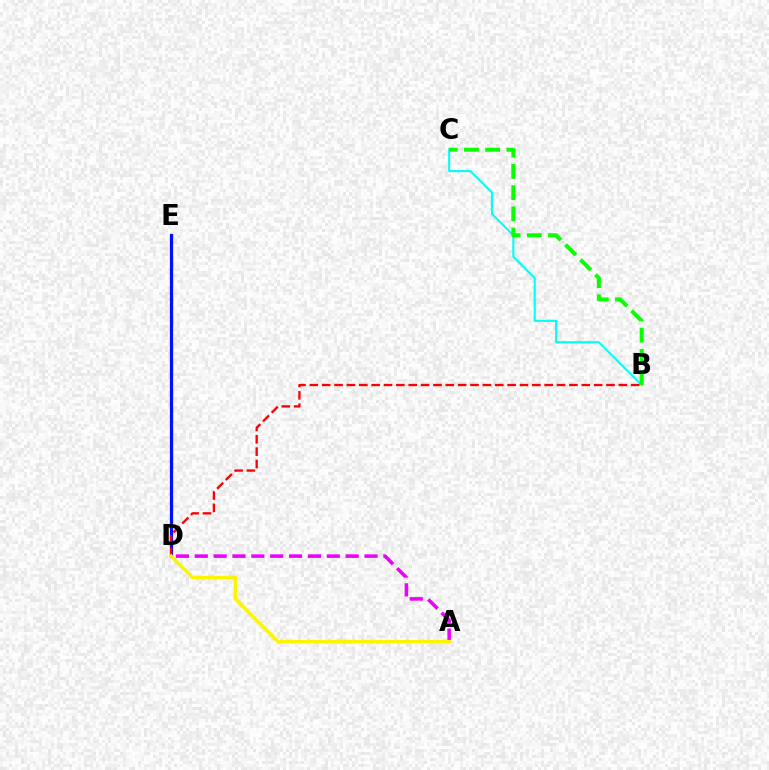{('D', 'E'): [{'color': '#0010ff', 'line_style': 'solid', 'thickness': 2.33}], ('A', 'D'): [{'color': '#ee00ff', 'line_style': 'dashed', 'thickness': 2.56}, {'color': '#fcf500', 'line_style': 'solid', 'thickness': 2.57}], ('B', 'C'): [{'color': '#00fff6', 'line_style': 'solid', 'thickness': 1.5}, {'color': '#08ff00', 'line_style': 'dashed', 'thickness': 2.88}], ('B', 'D'): [{'color': '#ff0000', 'line_style': 'dashed', 'thickness': 1.68}]}